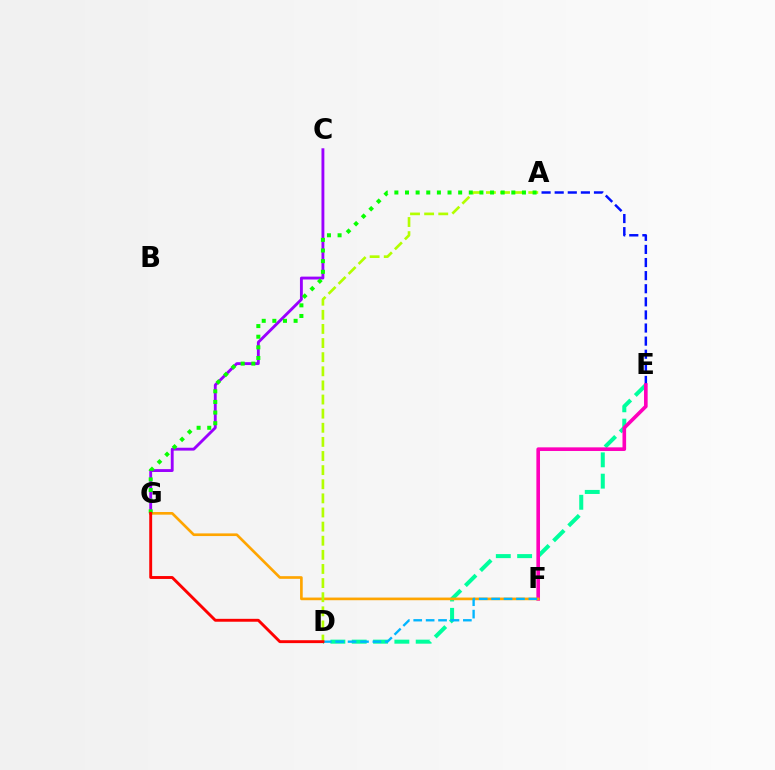{('D', 'E'): [{'color': '#00ff9d', 'line_style': 'dashed', 'thickness': 2.9}], ('A', 'E'): [{'color': '#0010ff', 'line_style': 'dashed', 'thickness': 1.78}], ('C', 'G'): [{'color': '#9b00ff', 'line_style': 'solid', 'thickness': 2.07}], ('E', 'F'): [{'color': '#ff00bd', 'line_style': 'solid', 'thickness': 2.61}], ('F', 'G'): [{'color': '#ffa500', 'line_style': 'solid', 'thickness': 1.92}], ('D', 'F'): [{'color': '#00b5ff', 'line_style': 'dashed', 'thickness': 1.69}], ('A', 'D'): [{'color': '#b3ff00', 'line_style': 'dashed', 'thickness': 1.92}], ('A', 'G'): [{'color': '#08ff00', 'line_style': 'dotted', 'thickness': 2.89}], ('D', 'G'): [{'color': '#ff0000', 'line_style': 'solid', 'thickness': 2.09}]}